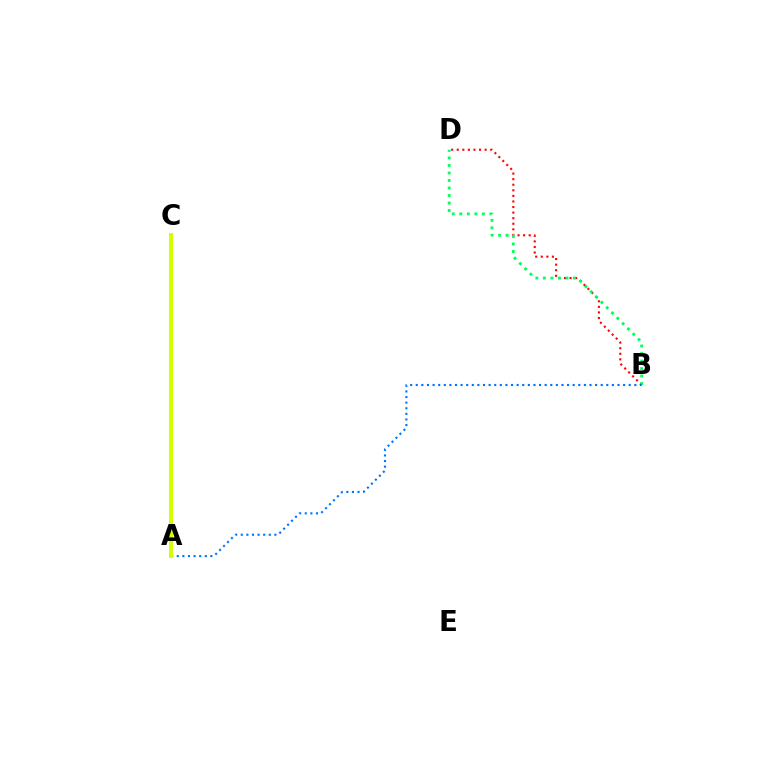{('B', 'D'): [{'color': '#ff0000', 'line_style': 'dotted', 'thickness': 1.52}, {'color': '#00ff5c', 'line_style': 'dotted', 'thickness': 2.04}], ('A', 'C'): [{'color': '#b900ff', 'line_style': 'dotted', 'thickness': 1.56}, {'color': '#d1ff00', 'line_style': 'solid', 'thickness': 2.94}], ('A', 'B'): [{'color': '#0074ff', 'line_style': 'dotted', 'thickness': 1.52}]}